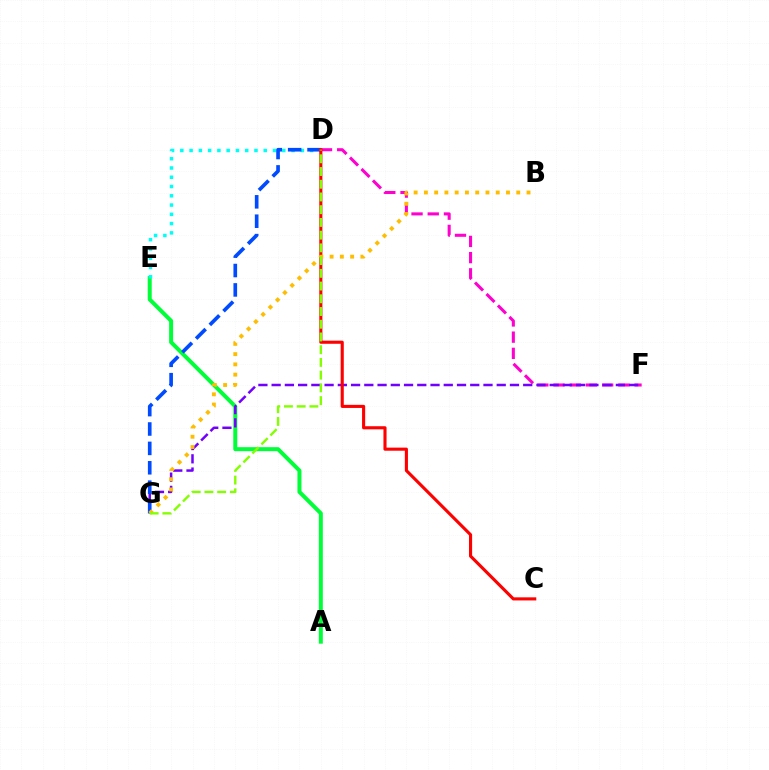{('A', 'E'): [{'color': '#00ff39', 'line_style': 'solid', 'thickness': 2.88}], ('D', 'F'): [{'color': '#ff00cf', 'line_style': 'dashed', 'thickness': 2.2}], ('D', 'E'): [{'color': '#00fff6', 'line_style': 'dotted', 'thickness': 2.52}], ('F', 'G'): [{'color': '#7200ff', 'line_style': 'dashed', 'thickness': 1.8}], ('D', 'G'): [{'color': '#004bff', 'line_style': 'dashed', 'thickness': 2.63}, {'color': '#84ff00', 'line_style': 'dashed', 'thickness': 1.73}], ('C', 'D'): [{'color': '#ff0000', 'line_style': 'solid', 'thickness': 2.24}], ('B', 'G'): [{'color': '#ffbd00', 'line_style': 'dotted', 'thickness': 2.79}]}